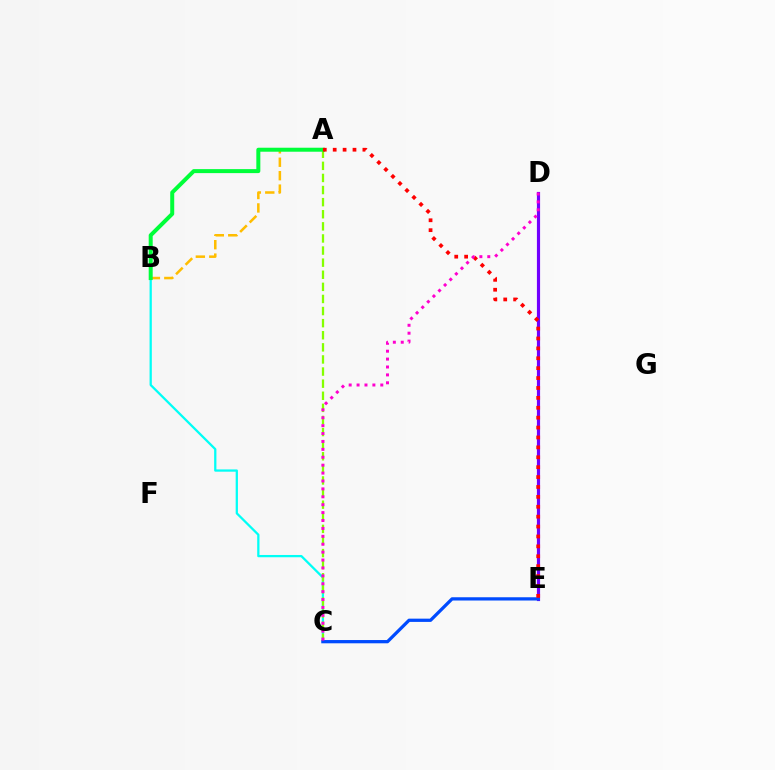{('D', 'E'): [{'color': '#7200ff', 'line_style': 'solid', 'thickness': 2.28}], ('B', 'C'): [{'color': '#00fff6', 'line_style': 'solid', 'thickness': 1.63}], ('A', 'C'): [{'color': '#84ff00', 'line_style': 'dashed', 'thickness': 1.64}], ('A', 'B'): [{'color': '#ffbd00', 'line_style': 'dashed', 'thickness': 1.83}, {'color': '#00ff39', 'line_style': 'solid', 'thickness': 2.88}], ('C', 'E'): [{'color': '#004bff', 'line_style': 'solid', 'thickness': 2.35}], ('A', 'E'): [{'color': '#ff0000', 'line_style': 'dotted', 'thickness': 2.69}], ('C', 'D'): [{'color': '#ff00cf', 'line_style': 'dotted', 'thickness': 2.15}]}